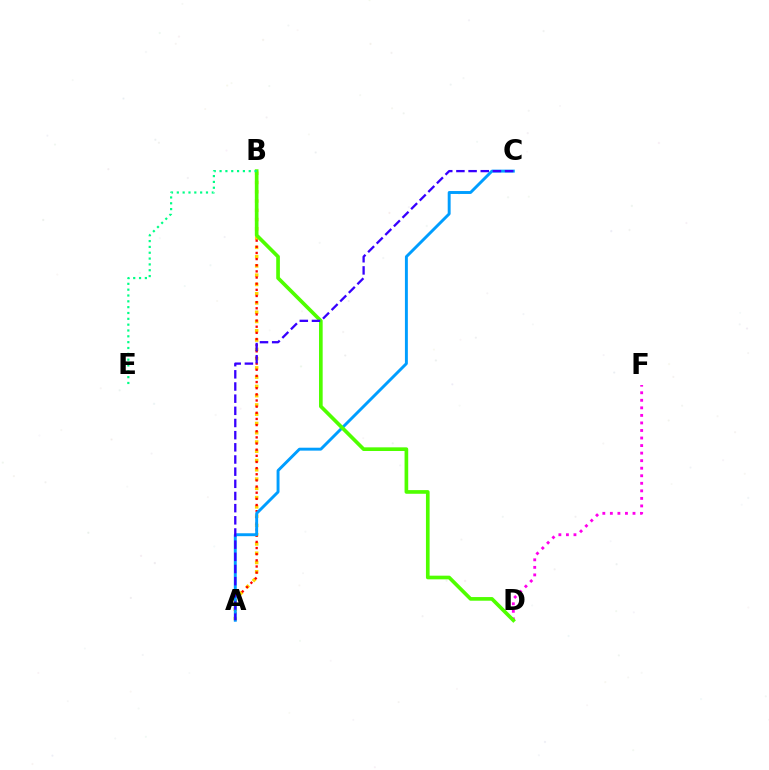{('D', 'F'): [{'color': '#ff00ed', 'line_style': 'dotted', 'thickness': 2.05}], ('A', 'B'): [{'color': '#ffd500', 'line_style': 'dotted', 'thickness': 2.52}, {'color': '#ff0000', 'line_style': 'dotted', 'thickness': 1.67}], ('A', 'C'): [{'color': '#009eff', 'line_style': 'solid', 'thickness': 2.1}, {'color': '#3700ff', 'line_style': 'dashed', 'thickness': 1.65}], ('B', 'D'): [{'color': '#4fff00', 'line_style': 'solid', 'thickness': 2.64}], ('B', 'E'): [{'color': '#00ff86', 'line_style': 'dotted', 'thickness': 1.58}]}